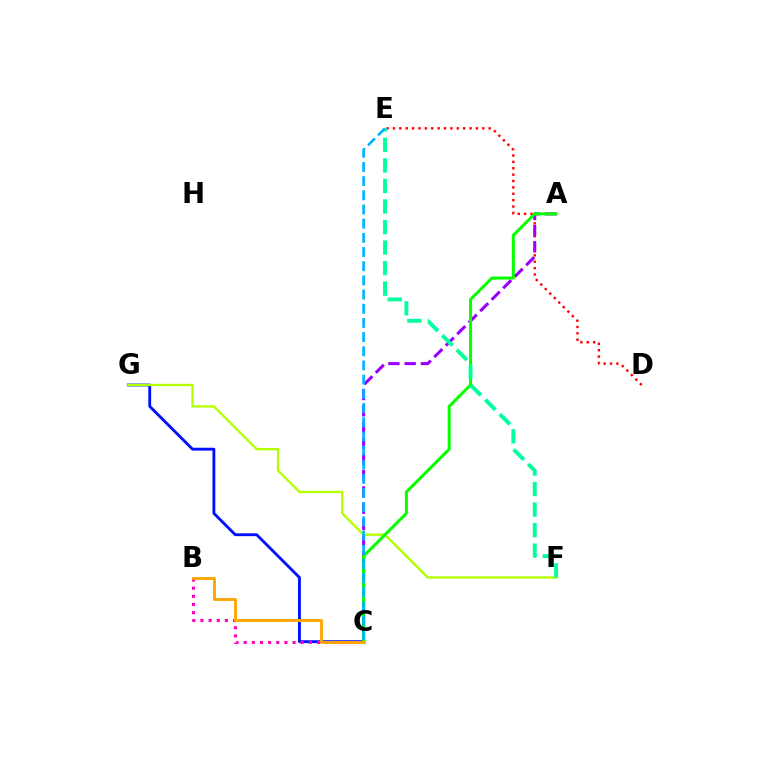{('C', 'G'): [{'color': '#0010ff', 'line_style': 'solid', 'thickness': 2.05}], ('B', 'C'): [{'color': '#ff00bd', 'line_style': 'dotted', 'thickness': 2.22}, {'color': '#ffa500', 'line_style': 'solid', 'thickness': 2.05}], ('D', 'E'): [{'color': '#ff0000', 'line_style': 'dotted', 'thickness': 1.73}], ('A', 'C'): [{'color': '#9b00ff', 'line_style': 'dashed', 'thickness': 2.21}, {'color': '#08ff00', 'line_style': 'solid', 'thickness': 2.17}], ('F', 'G'): [{'color': '#b3ff00', 'line_style': 'solid', 'thickness': 1.7}], ('E', 'F'): [{'color': '#00ff9d', 'line_style': 'dashed', 'thickness': 2.79}], ('C', 'E'): [{'color': '#00b5ff', 'line_style': 'dashed', 'thickness': 1.93}]}